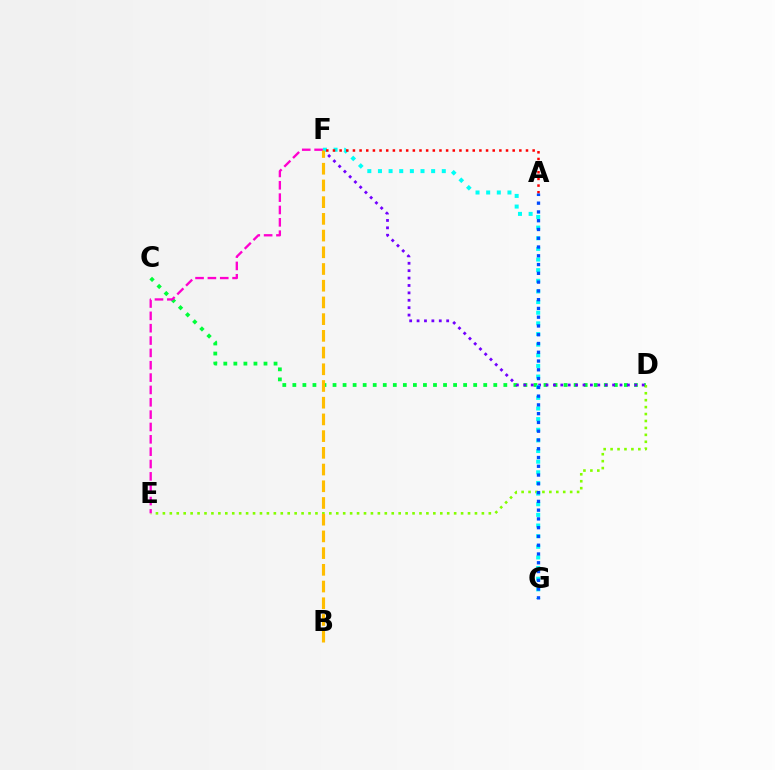{('C', 'D'): [{'color': '#00ff39', 'line_style': 'dotted', 'thickness': 2.73}], ('D', 'E'): [{'color': '#84ff00', 'line_style': 'dotted', 'thickness': 1.88}], ('D', 'F'): [{'color': '#7200ff', 'line_style': 'dotted', 'thickness': 2.01}], ('E', 'F'): [{'color': '#ff00cf', 'line_style': 'dashed', 'thickness': 1.68}], ('F', 'G'): [{'color': '#00fff6', 'line_style': 'dotted', 'thickness': 2.89}], ('B', 'F'): [{'color': '#ffbd00', 'line_style': 'dashed', 'thickness': 2.27}], ('A', 'F'): [{'color': '#ff0000', 'line_style': 'dotted', 'thickness': 1.81}], ('A', 'G'): [{'color': '#004bff', 'line_style': 'dotted', 'thickness': 2.38}]}